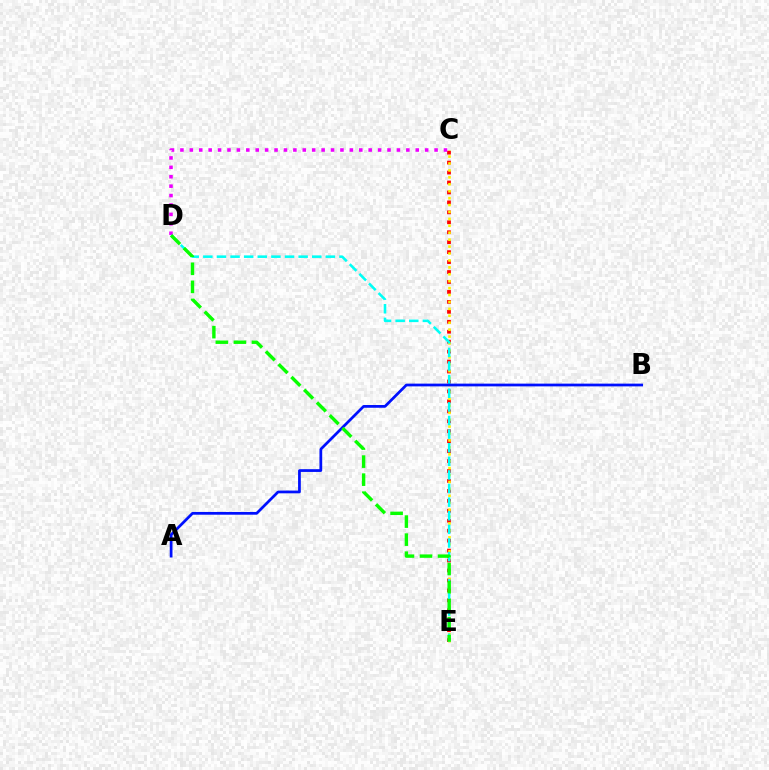{('C', 'E'): [{'color': '#ff0000', 'line_style': 'dotted', 'thickness': 2.7}, {'color': '#fcf500', 'line_style': 'dotted', 'thickness': 1.88}], ('C', 'D'): [{'color': '#ee00ff', 'line_style': 'dotted', 'thickness': 2.56}], ('D', 'E'): [{'color': '#00fff6', 'line_style': 'dashed', 'thickness': 1.85}, {'color': '#08ff00', 'line_style': 'dashed', 'thickness': 2.45}], ('A', 'B'): [{'color': '#0010ff', 'line_style': 'solid', 'thickness': 1.98}]}